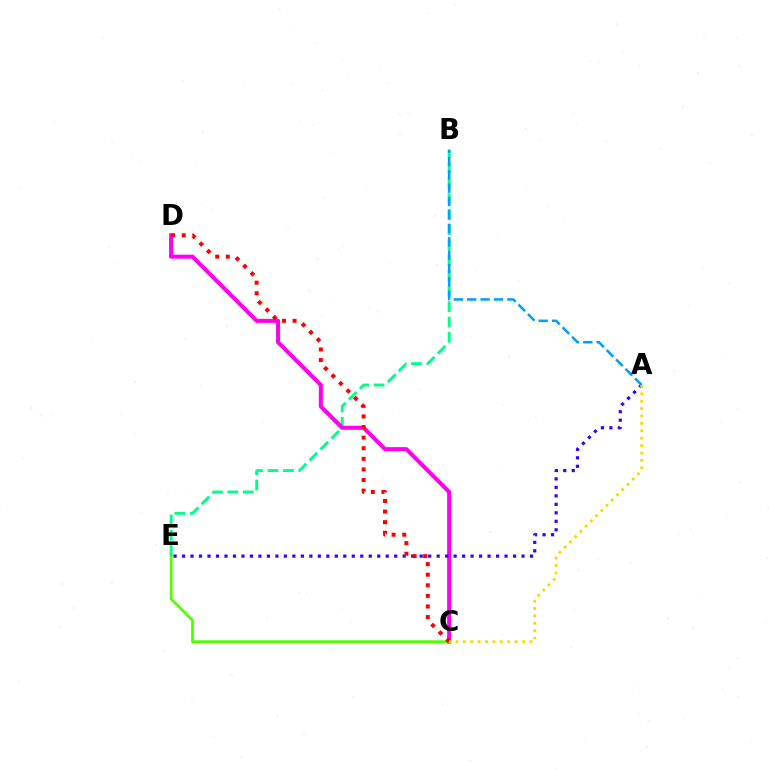{('B', 'E'): [{'color': '#00ff86', 'line_style': 'dashed', 'thickness': 2.09}], ('C', 'D'): [{'color': '#ff00ed', 'line_style': 'solid', 'thickness': 2.91}, {'color': '#ff0000', 'line_style': 'dotted', 'thickness': 2.88}], ('C', 'E'): [{'color': '#4fff00', 'line_style': 'solid', 'thickness': 1.98}], ('A', 'E'): [{'color': '#3700ff', 'line_style': 'dotted', 'thickness': 2.31}], ('A', 'B'): [{'color': '#009eff', 'line_style': 'dashed', 'thickness': 1.82}], ('A', 'C'): [{'color': '#ffd500', 'line_style': 'dotted', 'thickness': 2.01}]}